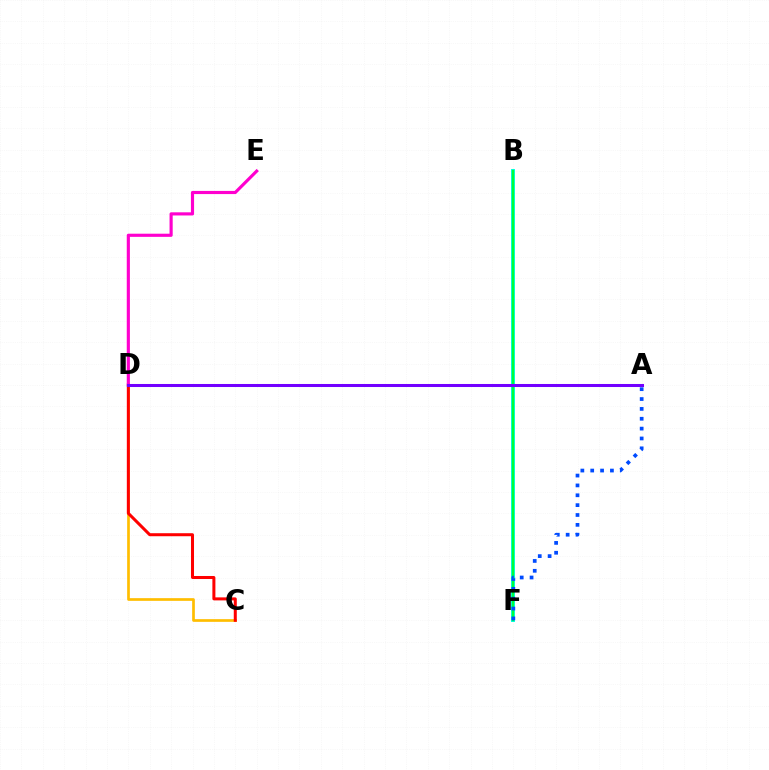{('B', 'F'): [{'color': '#00fff6', 'line_style': 'solid', 'thickness': 2.83}, {'color': '#00ff39', 'line_style': 'solid', 'thickness': 1.77}], ('C', 'D'): [{'color': '#ffbd00', 'line_style': 'solid', 'thickness': 1.94}, {'color': '#ff0000', 'line_style': 'solid', 'thickness': 2.17}], ('D', 'E'): [{'color': '#ff00cf', 'line_style': 'solid', 'thickness': 2.27}], ('A', 'D'): [{'color': '#84ff00', 'line_style': 'solid', 'thickness': 2.0}, {'color': '#7200ff', 'line_style': 'solid', 'thickness': 2.18}], ('A', 'F'): [{'color': '#004bff', 'line_style': 'dotted', 'thickness': 2.68}]}